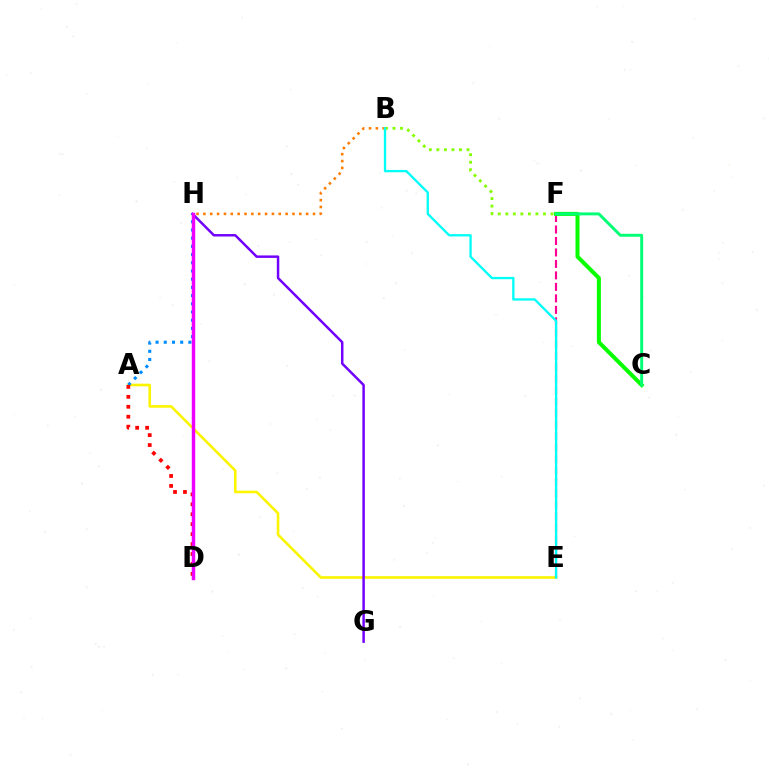{('A', 'E'): [{'color': '#fcf500', 'line_style': 'solid', 'thickness': 1.88}], ('B', 'F'): [{'color': '#84ff00', 'line_style': 'dotted', 'thickness': 2.05}], ('G', 'H'): [{'color': '#7200ff', 'line_style': 'solid', 'thickness': 1.78}], ('E', 'F'): [{'color': '#ff0094', 'line_style': 'dashed', 'thickness': 1.56}], ('D', 'H'): [{'color': '#0010ff', 'line_style': 'dashed', 'thickness': 1.91}, {'color': '#ee00ff', 'line_style': 'solid', 'thickness': 2.49}], ('A', 'H'): [{'color': '#008cff', 'line_style': 'dotted', 'thickness': 2.23}], ('C', 'F'): [{'color': '#08ff00', 'line_style': 'solid', 'thickness': 2.89}, {'color': '#00ff74', 'line_style': 'solid', 'thickness': 2.1}], ('B', 'H'): [{'color': '#ff7c00', 'line_style': 'dotted', 'thickness': 1.86}], ('B', 'E'): [{'color': '#00fff6', 'line_style': 'solid', 'thickness': 1.67}], ('A', 'D'): [{'color': '#ff0000', 'line_style': 'dotted', 'thickness': 2.7}]}